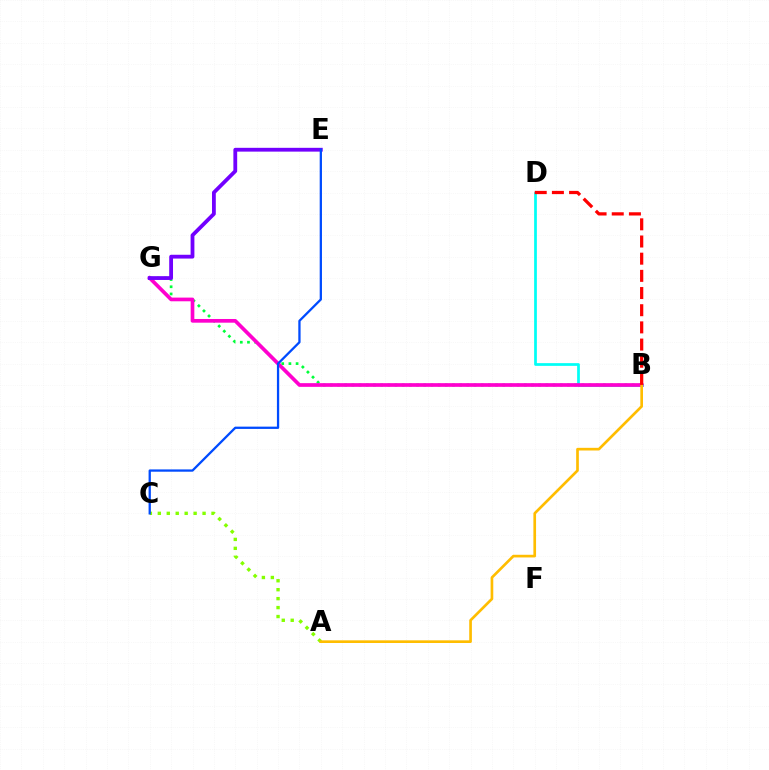{('A', 'C'): [{'color': '#84ff00', 'line_style': 'dotted', 'thickness': 2.43}], ('B', 'G'): [{'color': '#00ff39', 'line_style': 'dotted', 'thickness': 1.95}, {'color': '#ff00cf', 'line_style': 'solid', 'thickness': 2.66}], ('B', 'D'): [{'color': '#00fff6', 'line_style': 'solid', 'thickness': 1.97}, {'color': '#ff0000', 'line_style': 'dashed', 'thickness': 2.33}], ('A', 'B'): [{'color': '#ffbd00', 'line_style': 'solid', 'thickness': 1.92}], ('E', 'G'): [{'color': '#7200ff', 'line_style': 'solid', 'thickness': 2.74}], ('C', 'E'): [{'color': '#004bff', 'line_style': 'solid', 'thickness': 1.64}]}